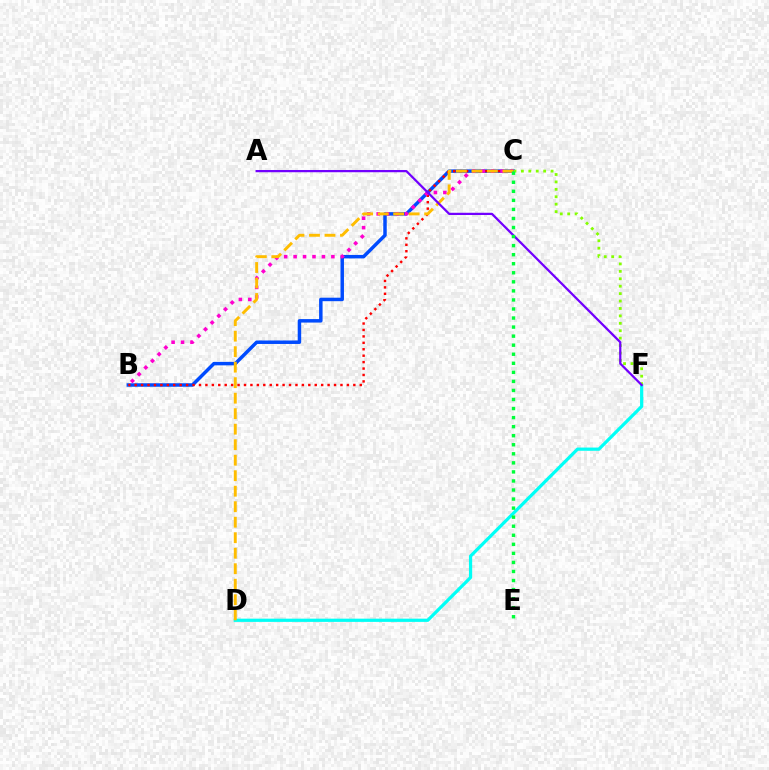{('B', 'C'): [{'color': '#004bff', 'line_style': 'solid', 'thickness': 2.5}, {'color': '#ff0000', 'line_style': 'dotted', 'thickness': 1.75}, {'color': '#ff00cf', 'line_style': 'dotted', 'thickness': 2.57}], ('D', 'F'): [{'color': '#00fff6', 'line_style': 'solid', 'thickness': 2.32}], ('C', 'F'): [{'color': '#84ff00', 'line_style': 'dotted', 'thickness': 2.02}], ('C', 'D'): [{'color': '#ffbd00', 'line_style': 'dashed', 'thickness': 2.11}], ('A', 'F'): [{'color': '#7200ff', 'line_style': 'solid', 'thickness': 1.61}], ('C', 'E'): [{'color': '#00ff39', 'line_style': 'dotted', 'thickness': 2.46}]}